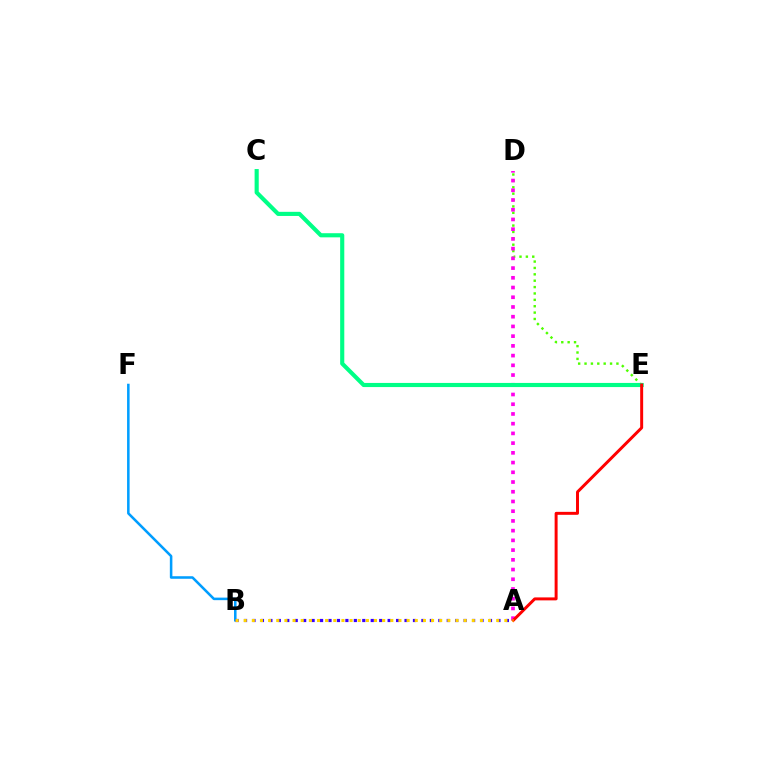{('B', 'F'): [{'color': '#009eff', 'line_style': 'solid', 'thickness': 1.83}], ('D', 'E'): [{'color': '#4fff00', 'line_style': 'dotted', 'thickness': 1.73}], ('A', 'D'): [{'color': '#ff00ed', 'line_style': 'dotted', 'thickness': 2.64}], ('C', 'E'): [{'color': '#00ff86', 'line_style': 'solid', 'thickness': 2.97}], ('A', 'B'): [{'color': '#3700ff', 'line_style': 'dotted', 'thickness': 2.29}, {'color': '#ffd500', 'line_style': 'dotted', 'thickness': 2.21}], ('A', 'E'): [{'color': '#ff0000', 'line_style': 'solid', 'thickness': 2.14}]}